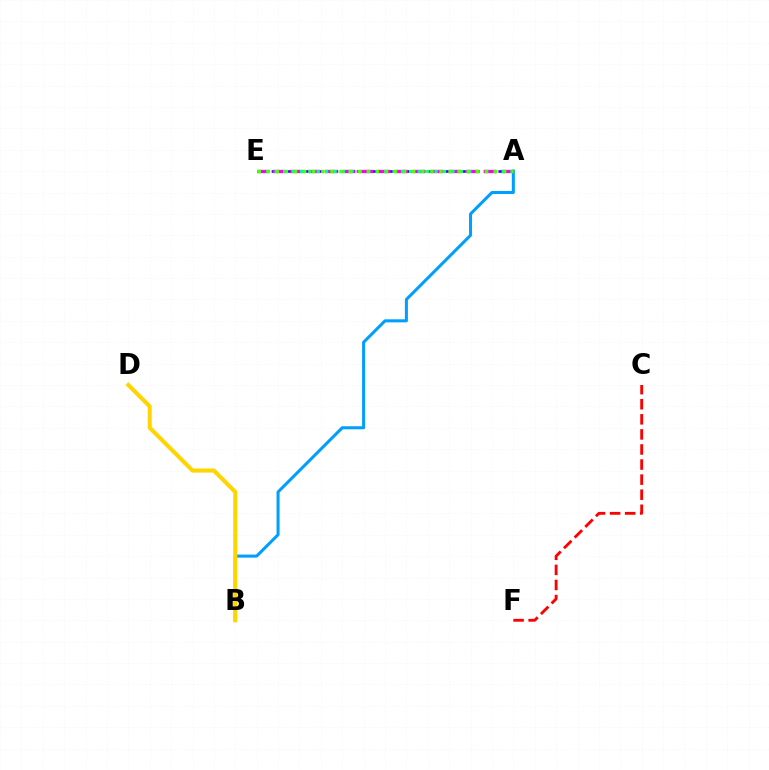{('A', 'E'): [{'color': '#3700ff', 'line_style': 'dashed', 'thickness': 1.93}, {'color': '#ff00ed', 'line_style': 'dashed', 'thickness': 2.39}, {'color': '#00ff86', 'line_style': 'dotted', 'thickness': 2.29}, {'color': '#4fff00', 'line_style': 'dotted', 'thickness': 2.47}], ('C', 'F'): [{'color': '#ff0000', 'line_style': 'dashed', 'thickness': 2.05}], ('A', 'B'): [{'color': '#009eff', 'line_style': 'solid', 'thickness': 2.18}], ('B', 'D'): [{'color': '#ffd500', 'line_style': 'solid', 'thickness': 2.93}]}